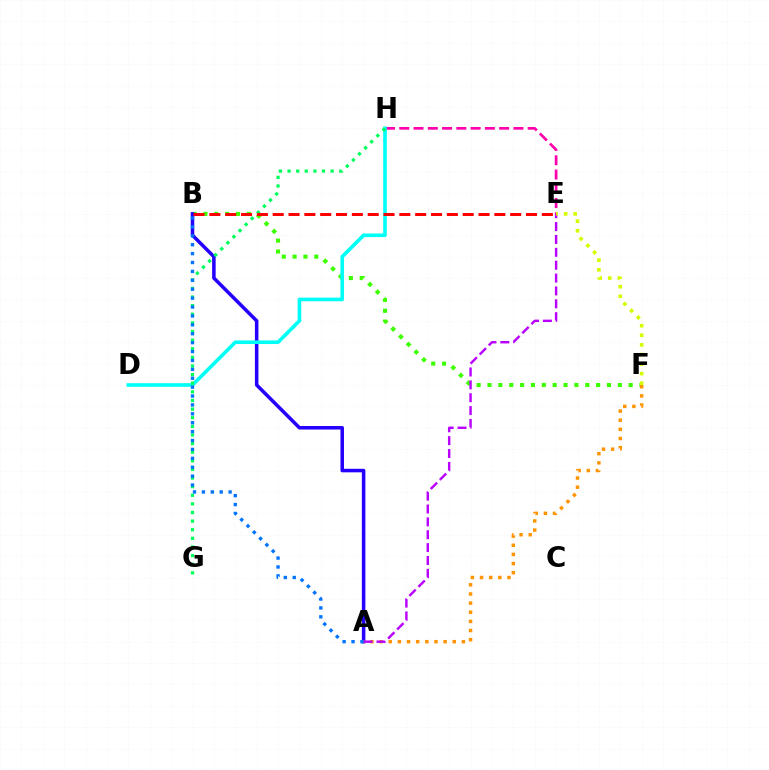{('B', 'F'): [{'color': '#3dff00', 'line_style': 'dotted', 'thickness': 2.95}], ('A', 'B'): [{'color': '#2500ff', 'line_style': 'solid', 'thickness': 2.54}, {'color': '#0074ff', 'line_style': 'dotted', 'thickness': 2.42}], ('E', 'H'): [{'color': '#ff00ac', 'line_style': 'dashed', 'thickness': 1.94}], ('A', 'F'): [{'color': '#ff9400', 'line_style': 'dotted', 'thickness': 2.48}], ('D', 'H'): [{'color': '#00fff6', 'line_style': 'solid', 'thickness': 2.61}], ('G', 'H'): [{'color': '#00ff5c', 'line_style': 'dotted', 'thickness': 2.34}], ('A', 'E'): [{'color': '#b900ff', 'line_style': 'dashed', 'thickness': 1.75}], ('E', 'F'): [{'color': '#d1ff00', 'line_style': 'dotted', 'thickness': 2.6}], ('B', 'E'): [{'color': '#ff0000', 'line_style': 'dashed', 'thickness': 2.15}]}